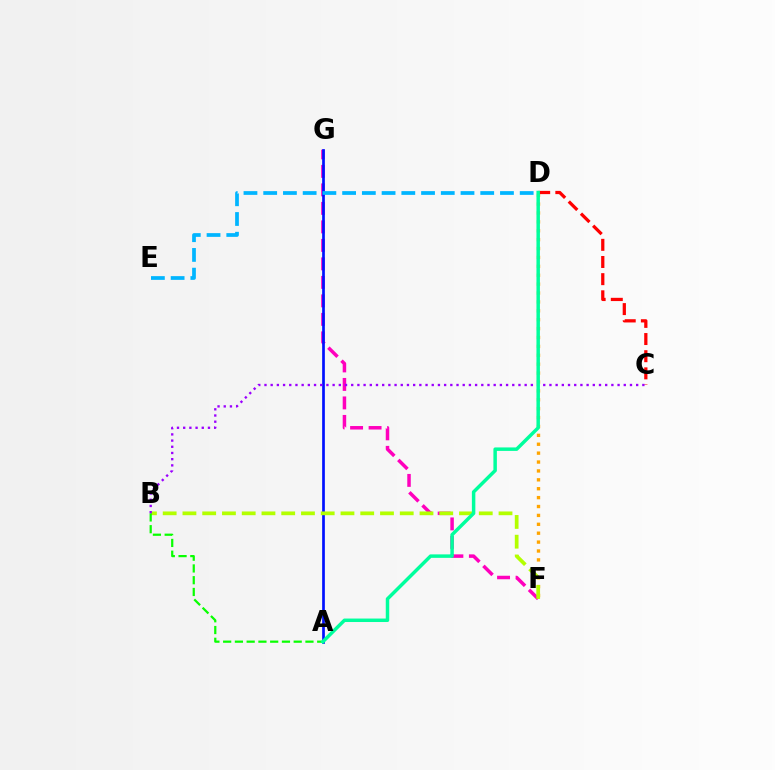{('D', 'F'): [{'color': '#ffa500', 'line_style': 'dotted', 'thickness': 2.42}], ('C', 'D'): [{'color': '#ff0000', 'line_style': 'dashed', 'thickness': 2.33}], ('F', 'G'): [{'color': '#ff00bd', 'line_style': 'dashed', 'thickness': 2.51}], ('A', 'G'): [{'color': '#0010ff', 'line_style': 'solid', 'thickness': 1.95}], ('B', 'F'): [{'color': '#b3ff00', 'line_style': 'dashed', 'thickness': 2.68}], ('A', 'B'): [{'color': '#08ff00', 'line_style': 'dashed', 'thickness': 1.6}], ('B', 'C'): [{'color': '#9b00ff', 'line_style': 'dotted', 'thickness': 1.68}], ('D', 'E'): [{'color': '#00b5ff', 'line_style': 'dashed', 'thickness': 2.68}], ('A', 'D'): [{'color': '#00ff9d', 'line_style': 'solid', 'thickness': 2.5}]}